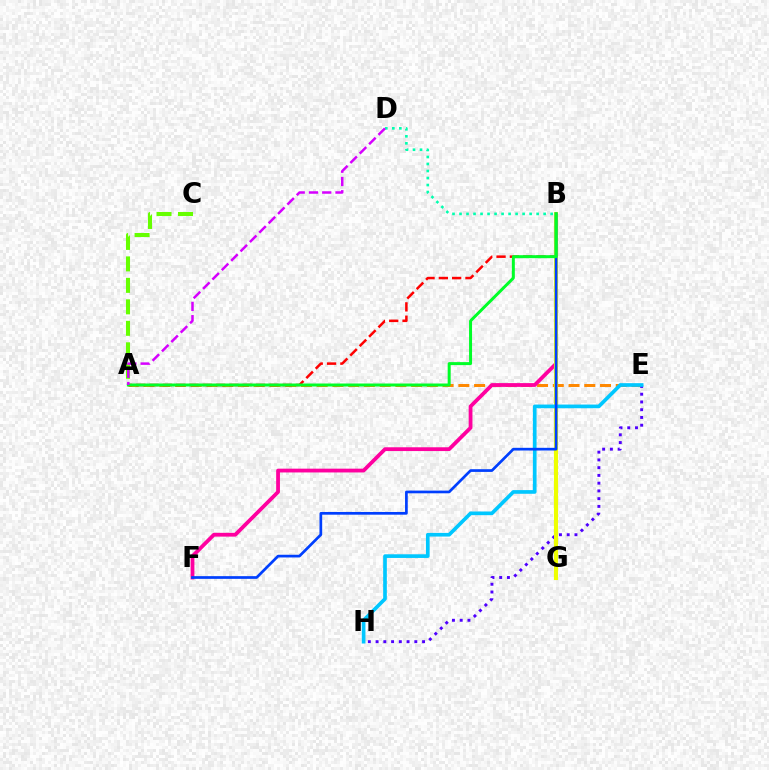{('A', 'E'): [{'color': '#ff8800', 'line_style': 'dashed', 'thickness': 2.14}], ('A', 'B'): [{'color': '#ff0000', 'line_style': 'dashed', 'thickness': 1.81}, {'color': '#00ff27', 'line_style': 'solid', 'thickness': 2.15}], ('E', 'H'): [{'color': '#4f00ff', 'line_style': 'dotted', 'thickness': 2.11}, {'color': '#00c7ff', 'line_style': 'solid', 'thickness': 2.64}], ('A', 'C'): [{'color': '#66ff00', 'line_style': 'dashed', 'thickness': 2.92}], ('B', 'F'): [{'color': '#ff00a0', 'line_style': 'solid', 'thickness': 2.73}, {'color': '#003fff', 'line_style': 'solid', 'thickness': 1.95}], ('B', 'G'): [{'color': '#eeff00', 'line_style': 'solid', 'thickness': 2.95}], ('B', 'D'): [{'color': '#00ffaf', 'line_style': 'dotted', 'thickness': 1.9}], ('A', 'D'): [{'color': '#d600ff', 'line_style': 'dashed', 'thickness': 1.8}]}